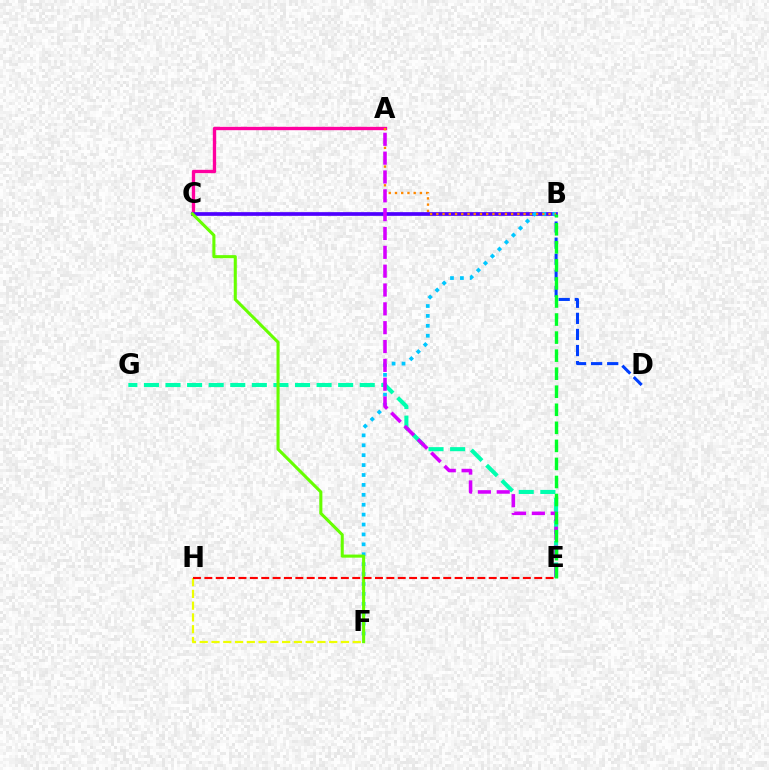{('F', 'H'): [{'color': '#eeff00', 'line_style': 'dashed', 'thickness': 1.6}], ('A', 'C'): [{'color': '#ff00a0', 'line_style': 'solid', 'thickness': 2.41}], ('B', 'C'): [{'color': '#4f00ff', 'line_style': 'solid', 'thickness': 2.66}], ('B', 'D'): [{'color': '#003fff', 'line_style': 'dashed', 'thickness': 2.19}], ('E', 'G'): [{'color': '#00ffaf', 'line_style': 'dashed', 'thickness': 2.93}], ('B', 'F'): [{'color': '#00c7ff', 'line_style': 'dotted', 'thickness': 2.69}], ('A', 'B'): [{'color': '#ff8800', 'line_style': 'dotted', 'thickness': 1.69}], ('A', 'E'): [{'color': '#d600ff', 'line_style': 'dashed', 'thickness': 2.56}], ('B', 'E'): [{'color': '#00ff27', 'line_style': 'dashed', 'thickness': 2.45}], ('C', 'F'): [{'color': '#66ff00', 'line_style': 'solid', 'thickness': 2.21}], ('E', 'H'): [{'color': '#ff0000', 'line_style': 'dashed', 'thickness': 1.55}]}